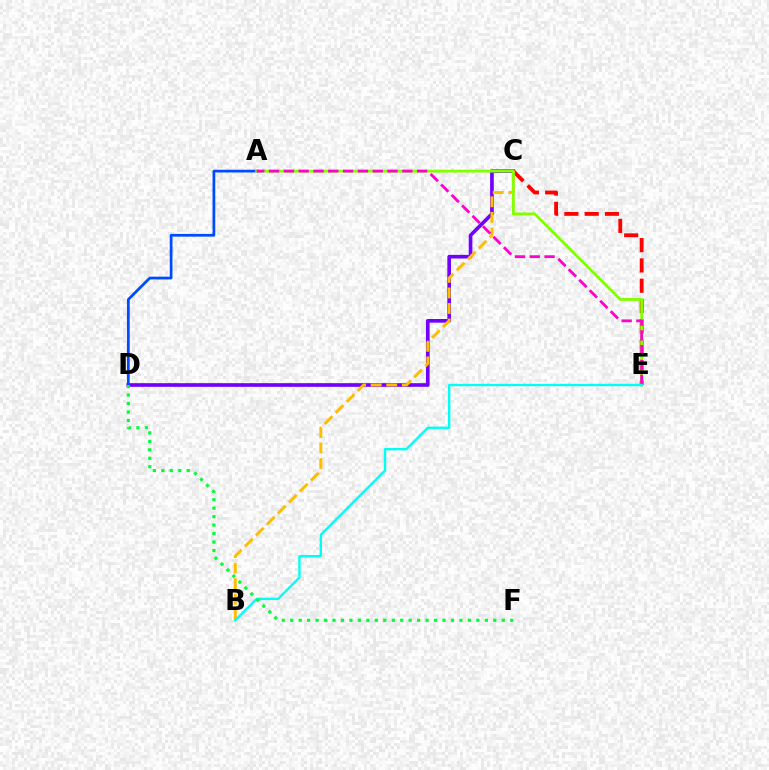{('C', 'D'): [{'color': '#7200ff', 'line_style': 'solid', 'thickness': 2.63}], ('C', 'E'): [{'color': '#ff0000', 'line_style': 'dashed', 'thickness': 2.76}], ('A', 'D'): [{'color': '#004bff', 'line_style': 'solid', 'thickness': 1.98}], ('B', 'C'): [{'color': '#ffbd00', 'line_style': 'dashed', 'thickness': 2.11}], ('A', 'E'): [{'color': '#84ff00', 'line_style': 'solid', 'thickness': 2.06}, {'color': '#ff00cf', 'line_style': 'dashed', 'thickness': 2.01}], ('B', 'E'): [{'color': '#00fff6', 'line_style': 'solid', 'thickness': 1.71}], ('D', 'F'): [{'color': '#00ff39', 'line_style': 'dotted', 'thickness': 2.3}]}